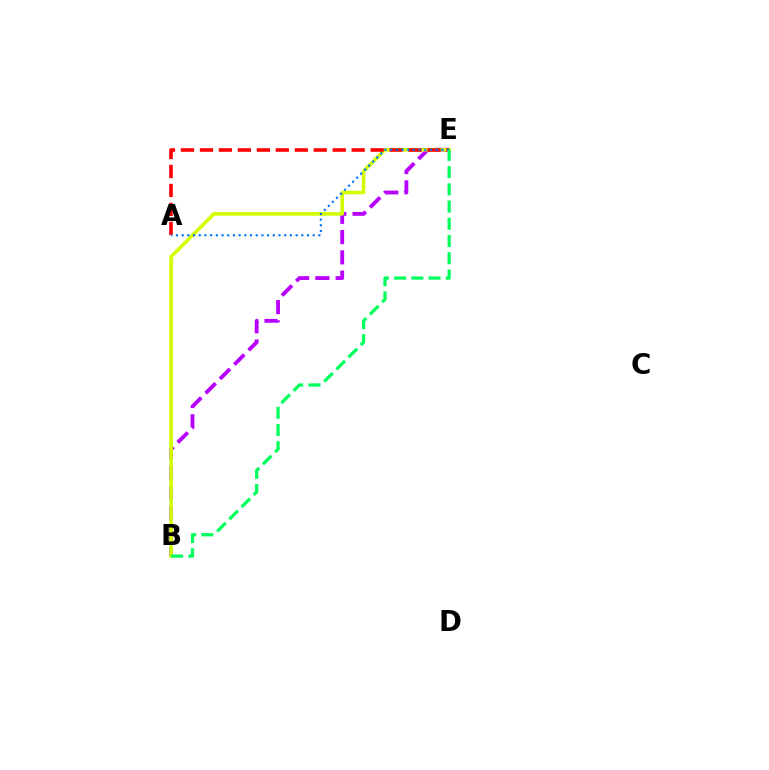{('B', 'E'): [{'color': '#b900ff', 'line_style': 'dashed', 'thickness': 2.75}, {'color': '#d1ff00', 'line_style': 'solid', 'thickness': 2.58}, {'color': '#00ff5c', 'line_style': 'dashed', 'thickness': 2.34}], ('A', 'E'): [{'color': '#ff0000', 'line_style': 'dashed', 'thickness': 2.58}, {'color': '#0074ff', 'line_style': 'dotted', 'thickness': 1.55}]}